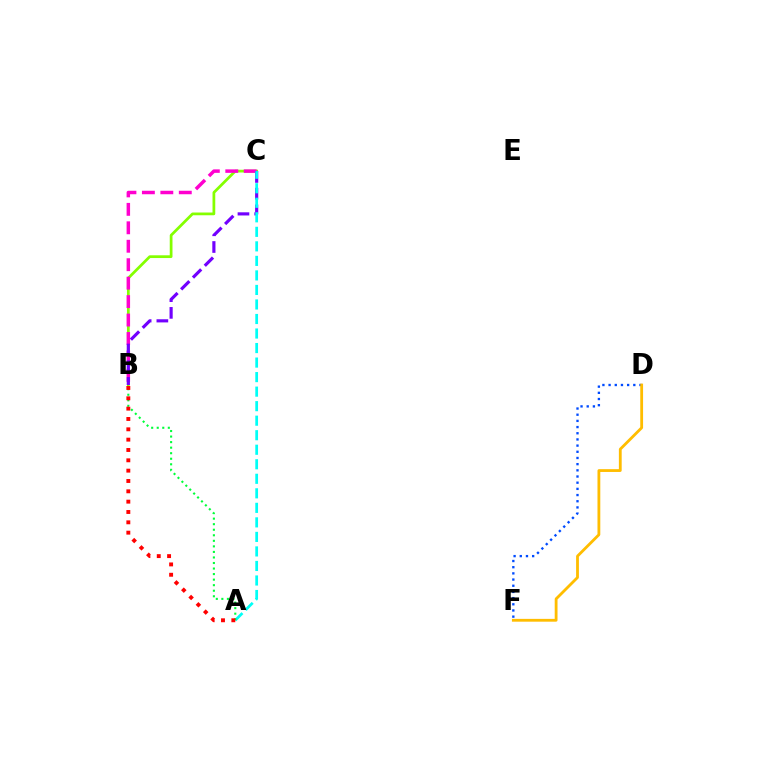{('B', 'C'): [{'color': '#84ff00', 'line_style': 'solid', 'thickness': 1.98}, {'color': '#ff00cf', 'line_style': 'dashed', 'thickness': 2.51}, {'color': '#7200ff', 'line_style': 'dashed', 'thickness': 2.27}], ('D', 'F'): [{'color': '#004bff', 'line_style': 'dotted', 'thickness': 1.68}, {'color': '#ffbd00', 'line_style': 'solid', 'thickness': 2.02}], ('A', 'C'): [{'color': '#00fff6', 'line_style': 'dashed', 'thickness': 1.97}], ('A', 'B'): [{'color': '#00ff39', 'line_style': 'dotted', 'thickness': 1.51}, {'color': '#ff0000', 'line_style': 'dotted', 'thickness': 2.81}]}